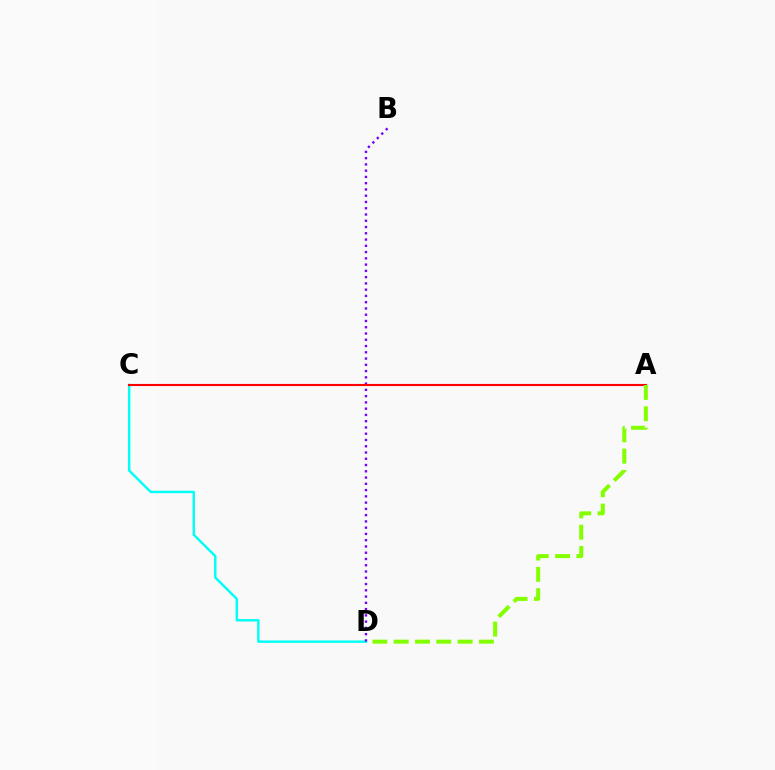{('C', 'D'): [{'color': '#00fff6', 'line_style': 'solid', 'thickness': 1.75}], ('B', 'D'): [{'color': '#7200ff', 'line_style': 'dotted', 'thickness': 1.7}], ('A', 'C'): [{'color': '#ff0000', 'line_style': 'solid', 'thickness': 1.51}], ('A', 'D'): [{'color': '#84ff00', 'line_style': 'dashed', 'thickness': 2.89}]}